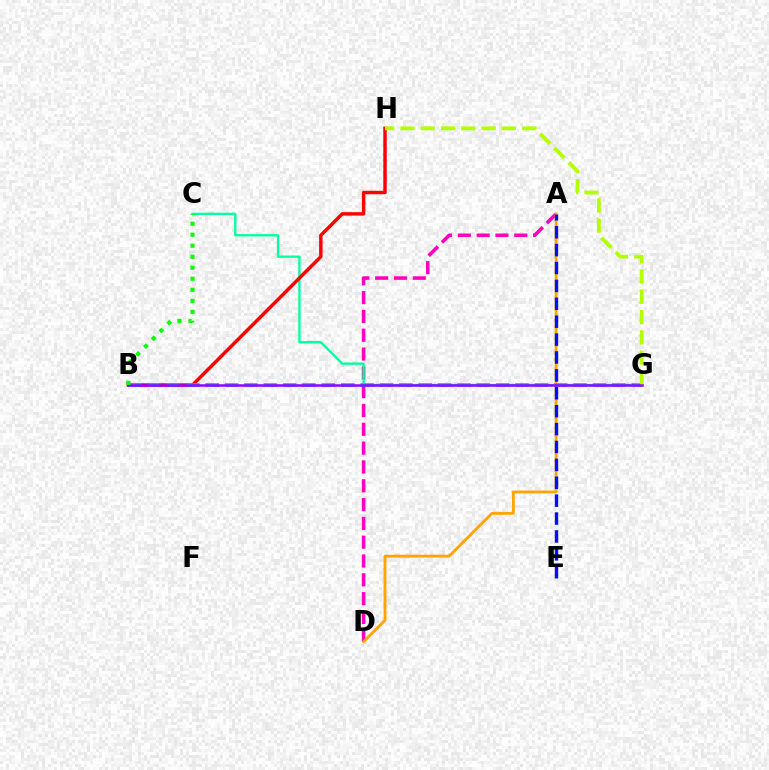{('A', 'D'): [{'color': '#ff00bd', 'line_style': 'dashed', 'thickness': 2.56}, {'color': '#ffa500', 'line_style': 'solid', 'thickness': 2.05}], ('C', 'G'): [{'color': '#00ff9d', 'line_style': 'solid', 'thickness': 1.68}], ('B', 'H'): [{'color': '#ff0000', 'line_style': 'solid', 'thickness': 2.48}], ('B', 'G'): [{'color': '#00b5ff', 'line_style': 'dashed', 'thickness': 2.63}, {'color': '#9b00ff', 'line_style': 'solid', 'thickness': 1.82}], ('A', 'E'): [{'color': '#0010ff', 'line_style': 'dashed', 'thickness': 2.43}], ('G', 'H'): [{'color': '#b3ff00', 'line_style': 'dashed', 'thickness': 2.76}], ('B', 'C'): [{'color': '#08ff00', 'line_style': 'dotted', 'thickness': 2.99}]}